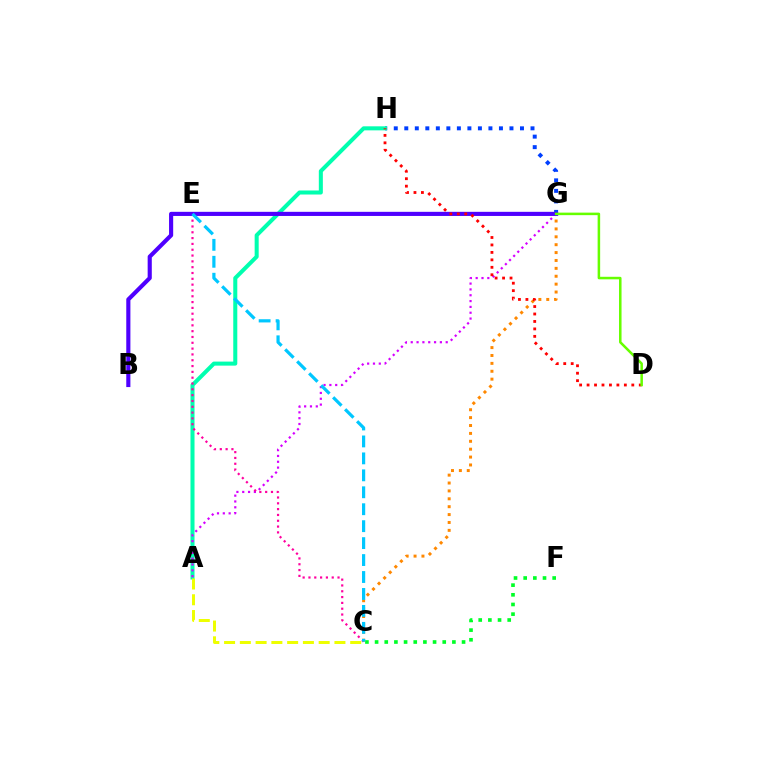{('G', 'H'): [{'color': '#003fff', 'line_style': 'dotted', 'thickness': 2.86}], ('A', 'H'): [{'color': '#00ffaf', 'line_style': 'solid', 'thickness': 2.91}], ('A', 'G'): [{'color': '#d600ff', 'line_style': 'dotted', 'thickness': 1.58}], ('C', 'F'): [{'color': '#00ff27', 'line_style': 'dotted', 'thickness': 2.63}], ('C', 'E'): [{'color': '#ff00a0', 'line_style': 'dotted', 'thickness': 1.58}, {'color': '#00c7ff', 'line_style': 'dashed', 'thickness': 2.3}], ('C', 'G'): [{'color': '#ff8800', 'line_style': 'dotted', 'thickness': 2.14}], ('B', 'G'): [{'color': '#4f00ff', 'line_style': 'solid', 'thickness': 2.97}], ('A', 'C'): [{'color': '#eeff00', 'line_style': 'dashed', 'thickness': 2.14}], ('D', 'H'): [{'color': '#ff0000', 'line_style': 'dotted', 'thickness': 2.03}], ('D', 'G'): [{'color': '#66ff00', 'line_style': 'solid', 'thickness': 1.82}]}